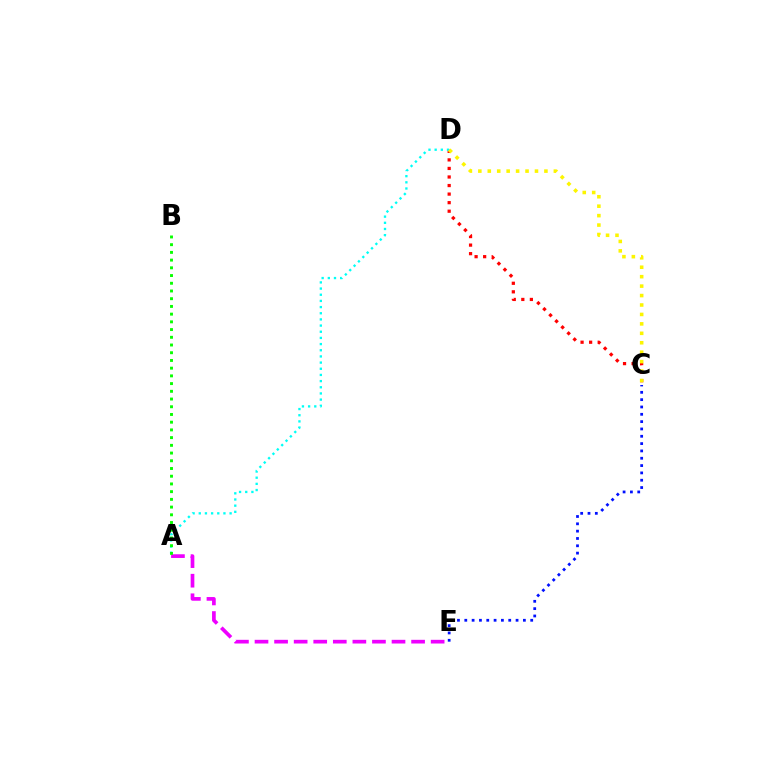{('C', 'E'): [{'color': '#0010ff', 'line_style': 'dotted', 'thickness': 1.99}], ('C', 'D'): [{'color': '#ff0000', 'line_style': 'dotted', 'thickness': 2.32}, {'color': '#fcf500', 'line_style': 'dotted', 'thickness': 2.56}], ('A', 'D'): [{'color': '#00fff6', 'line_style': 'dotted', 'thickness': 1.68}], ('A', 'E'): [{'color': '#ee00ff', 'line_style': 'dashed', 'thickness': 2.66}], ('A', 'B'): [{'color': '#08ff00', 'line_style': 'dotted', 'thickness': 2.1}]}